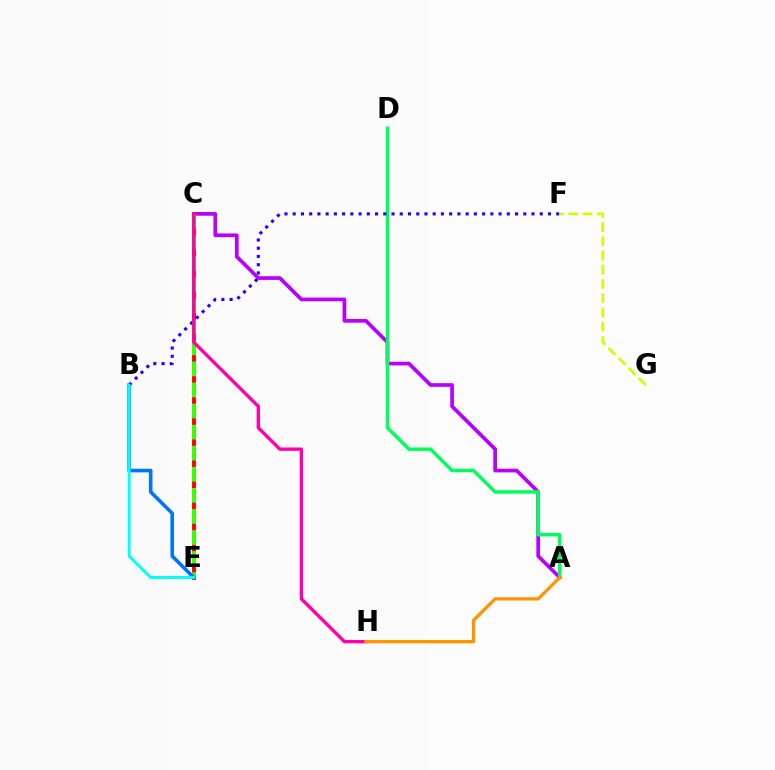{('A', 'C'): [{'color': '#b900ff', 'line_style': 'solid', 'thickness': 2.66}], ('C', 'E'): [{'color': '#ff0000', 'line_style': 'solid', 'thickness': 2.82}, {'color': '#3dff00', 'line_style': 'dashed', 'thickness': 2.86}], ('B', 'E'): [{'color': '#0074ff', 'line_style': 'solid', 'thickness': 2.59}, {'color': '#00fff6', 'line_style': 'solid', 'thickness': 2.1}], ('A', 'D'): [{'color': '#00ff5c', 'line_style': 'solid', 'thickness': 2.48}], ('B', 'F'): [{'color': '#2500ff', 'line_style': 'dotted', 'thickness': 2.24}], ('F', 'G'): [{'color': '#d1ff00', 'line_style': 'dashed', 'thickness': 1.93}], ('C', 'H'): [{'color': '#ff00ac', 'line_style': 'solid', 'thickness': 2.4}], ('A', 'H'): [{'color': '#ff9400', 'line_style': 'solid', 'thickness': 2.35}]}